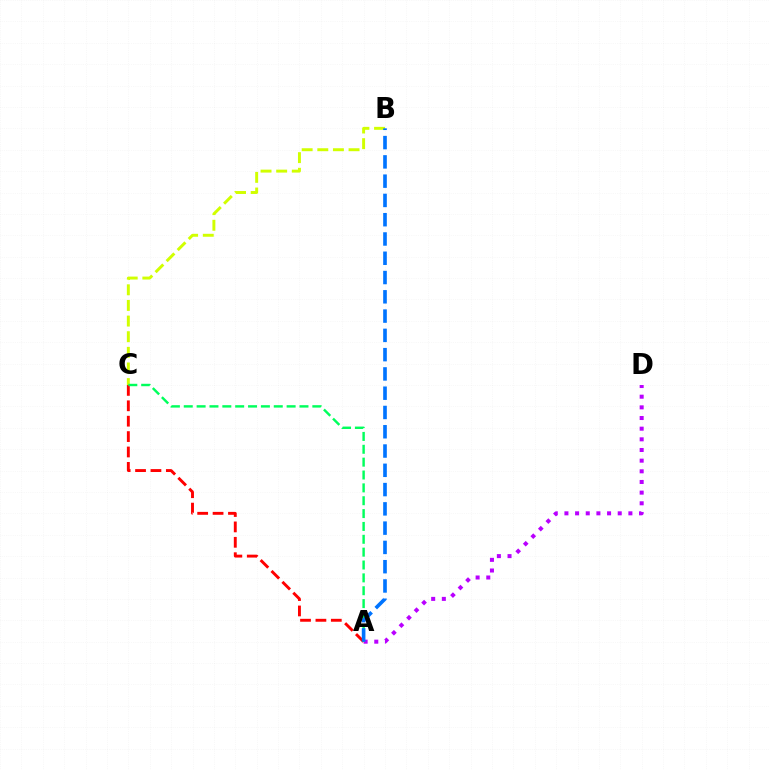{('A', 'D'): [{'color': '#b900ff', 'line_style': 'dotted', 'thickness': 2.9}], ('B', 'C'): [{'color': '#d1ff00', 'line_style': 'dashed', 'thickness': 2.12}], ('A', 'C'): [{'color': '#ff0000', 'line_style': 'dashed', 'thickness': 2.09}, {'color': '#00ff5c', 'line_style': 'dashed', 'thickness': 1.75}], ('A', 'B'): [{'color': '#0074ff', 'line_style': 'dashed', 'thickness': 2.62}]}